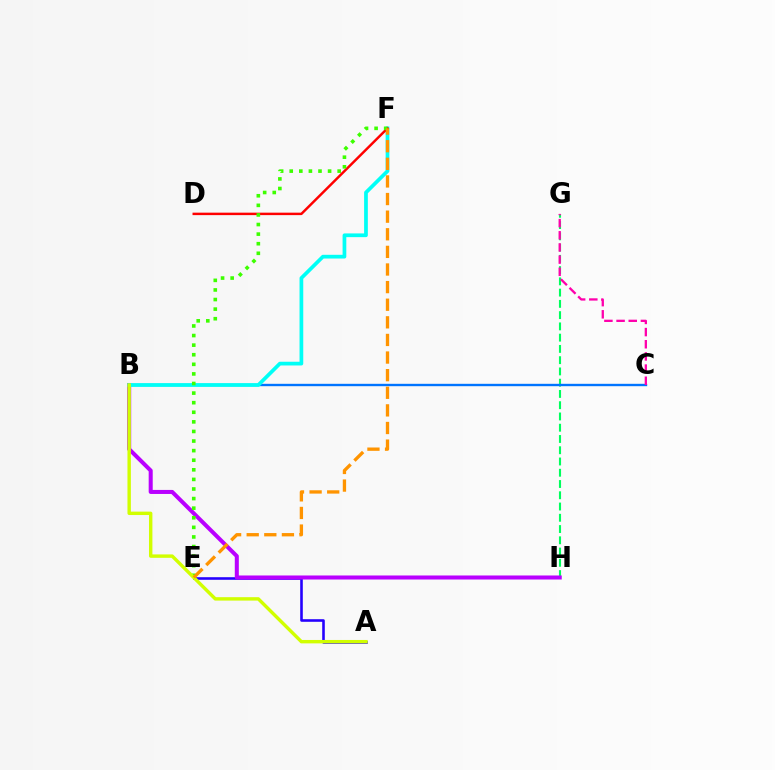{('A', 'E'): [{'color': '#2500ff', 'line_style': 'solid', 'thickness': 1.87}], ('G', 'H'): [{'color': '#00ff5c', 'line_style': 'dashed', 'thickness': 1.53}], ('B', 'C'): [{'color': '#0074ff', 'line_style': 'solid', 'thickness': 1.71}], ('C', 'G'): [{'color': '#ff00ac', 'line_style': 'dashed', 'thickness': 1.65}], ('B', 'H'): [{'color': '#b900ff', 'line_style': 'solid', 'thickness': 2.9}], ('B', 'F'): [{'color': '#00fff6', 'line_style': 'solid', 'thickness': 2.68}], ('D', 'F'): [{'color': '#ff0000', 'line_style': 'solid', 'thickness': 1.77}], ('E', 'F'): [{'color': '#3dff00', 'line_style': 'dotted', 'thickness': 2.61}, {'color': '#ff9400', 'line_style': 'dashed', 'thickness': 2.39}], ('A', 'B'): [{'color': '#d1ff00', 'line_style': 'solid', 'thickness': 2.45}]}